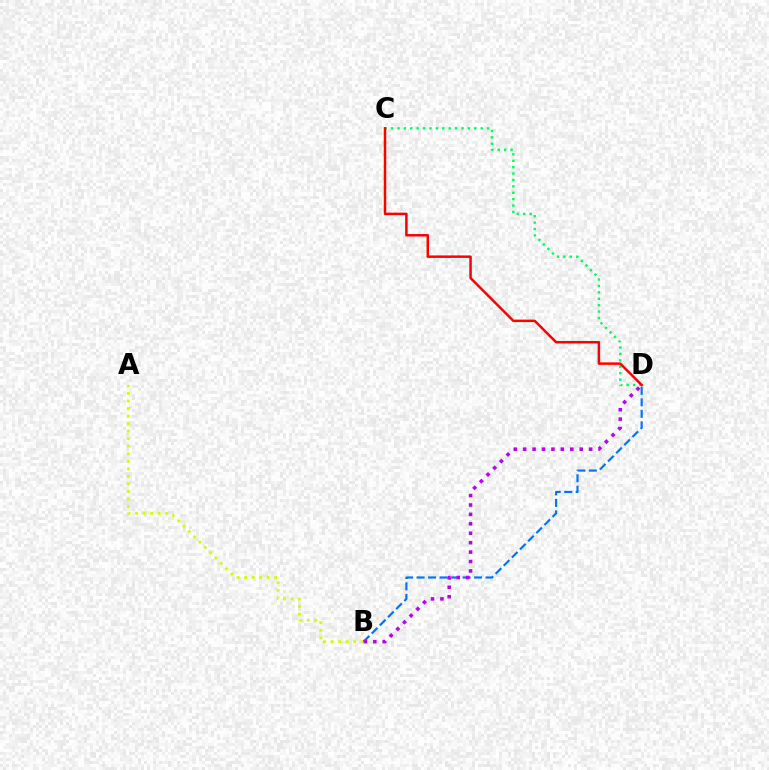{('A', 'B'): [{'color': '#d1ff00', 'line_style': 'dotted', 'thickness': 2.05}], ('B', 'D'): [{'color': '#0074ff', 'line_style': 'dashed', 'thickness': 1.56}, {'color': '#b900ff', 'line_style': 'dotted', 'thickness': 2.56}], ('C', 'D'): [{'color': '#00ff5c', 'line_style': 'dotted', 'thickness': 1.74}, {'color': '#ff0000', 'line_style': 'solid', 'thickness': 1.79}]}